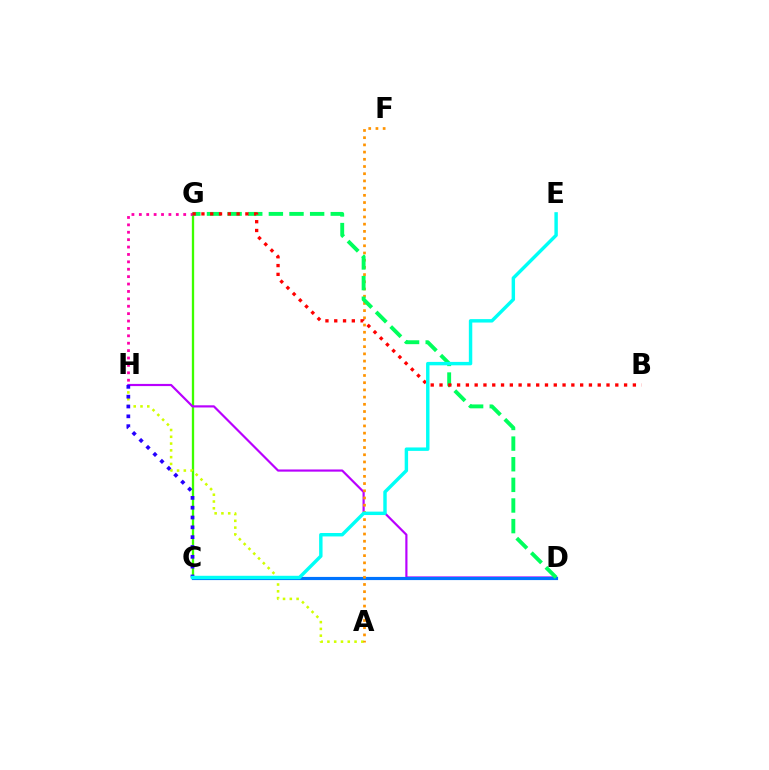{('C', 'G'): [{'color': '#3dff00', 'line_style': 'solid', 'thickness': 1.66}], ('A', 'H'): [{'color': '#d1ff00', 'line_style': 'dotted', 'thickness': 1.84}], ('D', 'H'): [{'color': '#b900ff', 'line_style': 'solid', 'thickness': 1.57}], ('C', 'D'): [{'color': '#0074ff', 'line_style': 'solid', 'thickness': 2.28}], ('G', 'H'): [{'color': '#ff00ac', 'line_style': 'dotted', 'thickness': 2.01}], ('A', 'F'): [{'color': '#ff9400', 'line_style': 'dotted', 'thickness': 1.96}], ('D', 'G'): [{'color': '#00ff5c', 'line_style': 'dashed', 'thickness': 2.8}], ('B', 'G'): [{'color': '#ff0000', 'line_style': 'dotted', 'thickness': 2.39}], ('C', 'H'): [{'color': '#2500ff', 'line_style': 'dotted', 'thickness': 2.67}], ('C', 'E'): [{'color': '#00fff6', 'line_style': 'solid', 'thickness': 2.47}]}